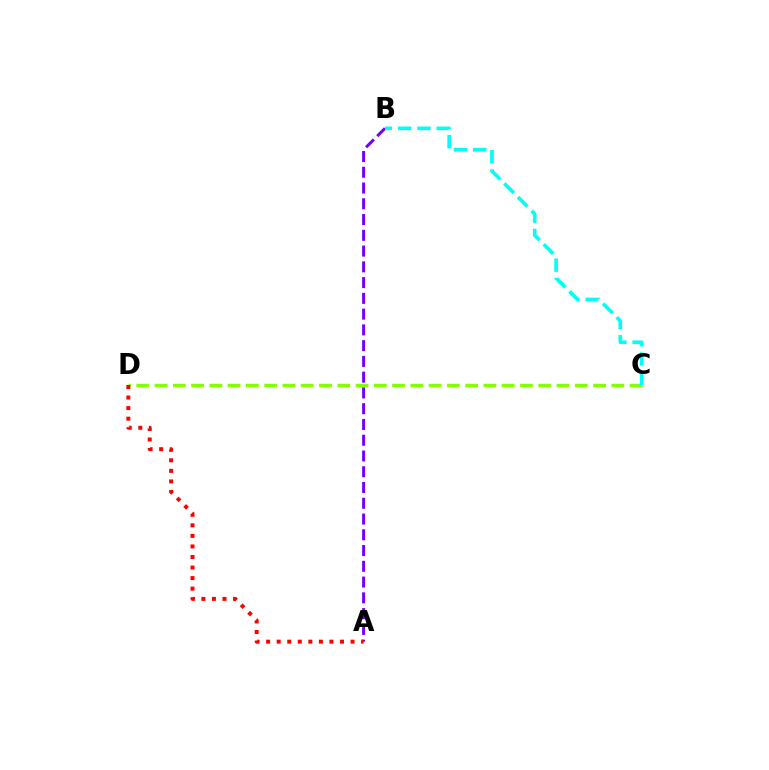{('C', 'D'): [{'color': '#84ff00', 'line_style': 'dashed', 'thickness': 2.48}], ('A', 'B'): [{'color': '#7200ff', 'line_style': 'dashed', 'thickness': 2.14}], ('A', 'D'): [{'color': '#ff0000', 'line_style': 'dotted', 'thickness': 2.87}], ('B', 'C'): [{'color': '#00fff6', 'line_style': 'dashed', 'thickness': 2.62}]}